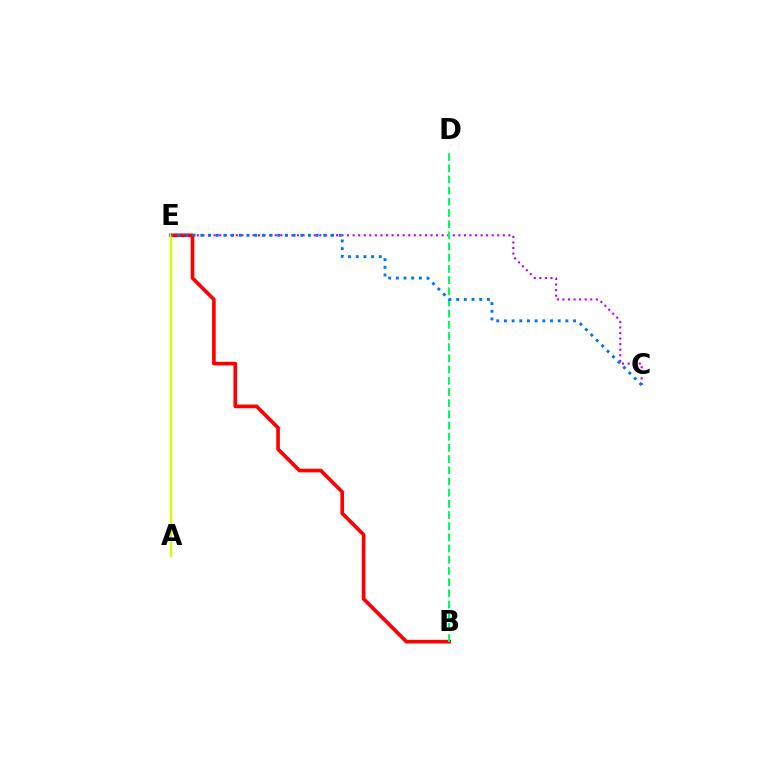{('C', 'E'): [{'color': '#b900ff', 'line_style': 'dotted', 'thickness': 1.51}, {'color': '#0074ff', 'line_style': 'dotted', 'thickness': 2.09}], ('B', 'E'): [{'color': '#ff0000', 'line_style': 'solid', 'thickness': 2.63}], ('B', 'D'): [{'color': '#00ff5c', 'line_style': 'dashed', 'thickness': 1.52}], ('A', 'E'): [{'color': '#d1ff00', 'line_style': 'solid', 'thickness': 1.69}]}